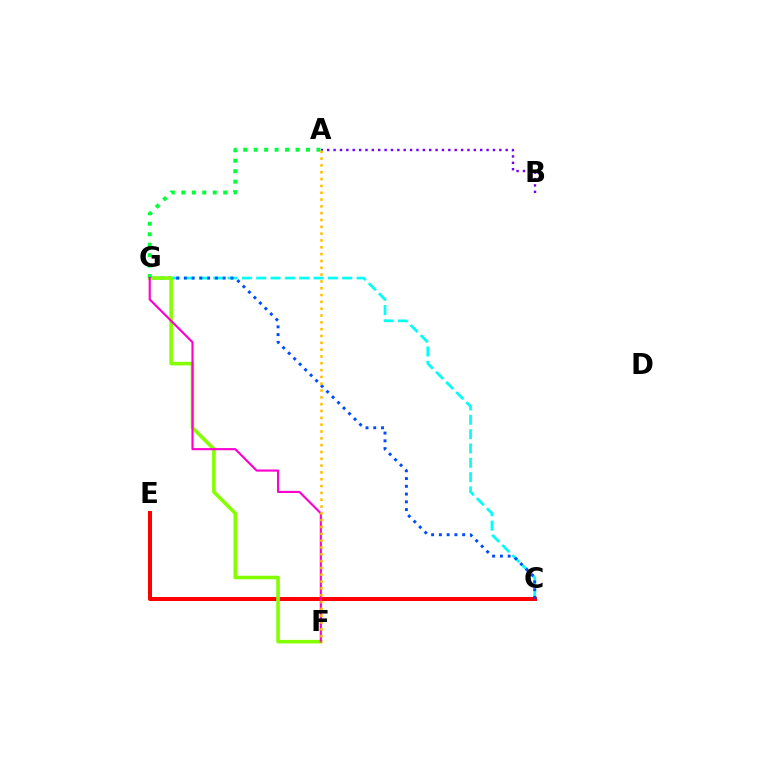{('A', 'B'): [{'color': '#7200ff', 'line_style': 'dotted', 'thickness': 1.73}], ('C', 'G'): [{'color': '#00fff6', 'line_style': 'dashed', 'thickness': 1.95}, {'color': '#004bff', 'line_style': 'dotted', 'thickness': 2.11}], ('C', 'E'): [{'color': '#ff0000', 'line_style': 'solid', 'thickness': 2.89}], ('F', 'G'): [{'color': '#84ff00', 'line_style': 'solid', 'thickness': 2.58}, {'color': '#ff00cf', 'line_style': 'solid', 'thickness': 1.54}], ('A', 'G'): [{'color': '#00ff39', 'line_style': 'dotted', 'thickness': 2.84}], ('A', 'F'): [{'color': '#ffbd00', 'line_style': 'dotted', 'thickness': 1.85}]}